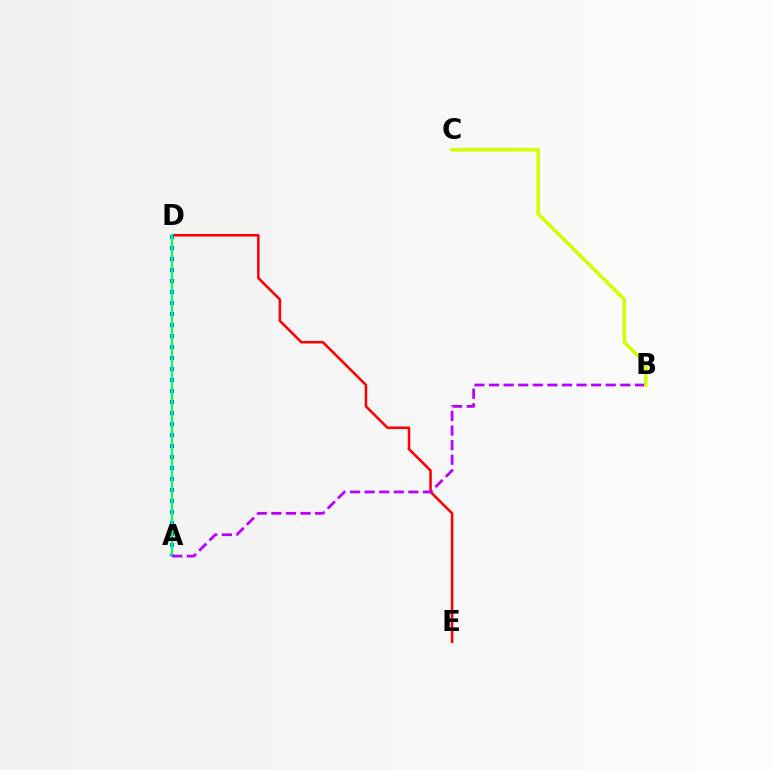{('D', 'E'): [{'color': '#ff0000', 'line_style': 'solid', 'thickness': 1.84}], ('A', 'D'): [{'color': '#0074ff', 'line_style': 'dotted', 'thickness': 2.99}, {'color': '#00ff5c', 'line_style': 'solid', 'thickness': 1.6}], ('A', 'B'): [{'color': '#b900ff', 'line_style': 'dashed', 'thickness': 1.98}], ('B', 'C'): [{'color': '#d1ff00', 'line_style': 'solid', 'thickness': 2.54}]}